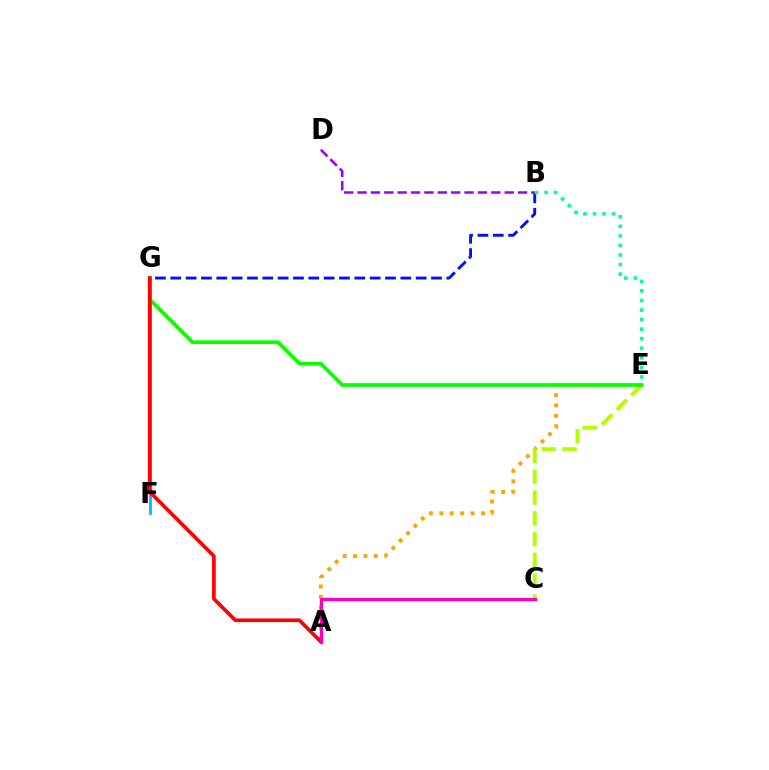{('A', 'E'): [{'color': '#ffa500', 'line_style': 'dotted', 'thickness': 2.83}], ('B', 'D'): [{'color': '#9b00ff', 'line_style': 'dashed', 'thickness': 1.82}], ('C', 'E'): [{'color': '#b3ff00', 'line_style': 'dashed', 'thickness': 2.83}], ('B', 'G'): [{'color': '#0010ff', 'line_style': 'dashed', 'thickness': 2.08}], ('F', 'G'): [{'color': '#00b5ff', 'line_style': 'solid', 'thickness': 1.95}], ('B', 'E'): [{'color': '#00ff9d', 'line_style': 'dotted', 'thickness': 2.6}], ('E', 'G'): [{'color': '#08ff00', 'line_style': 'solid', 'thickness': 2.68}], ('A', 'G'): [{'color': '#ff0000', 'line_style': 'solid', 'thickness': 2.64}], ('A', 'C'): [{'color': '#ff00bd', 'line_style': 'solid', 'thickness': 2.36}]}